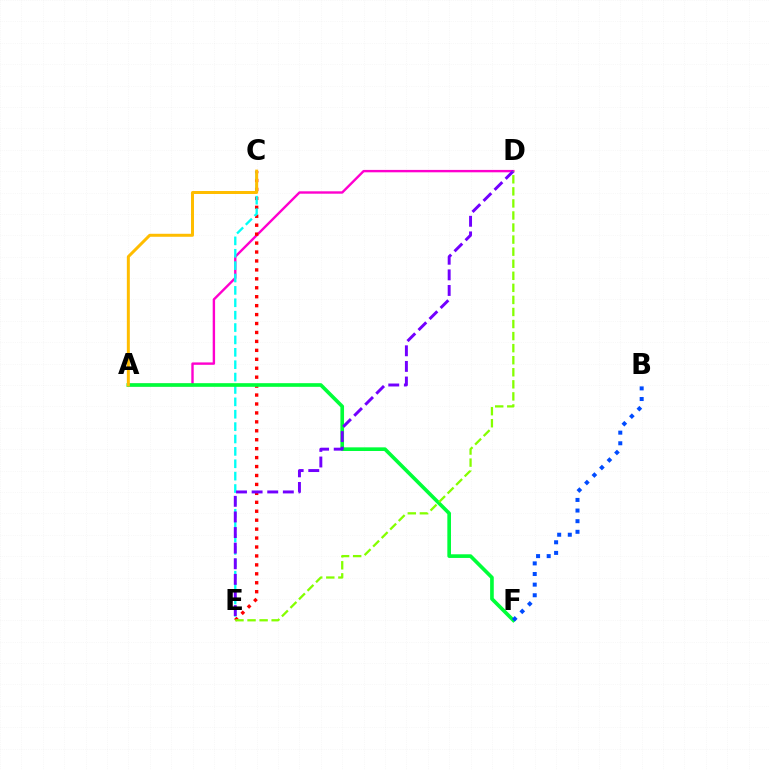{('A', 'D'): [{'color': '#ff00cf', 'line_style': 'solid', 'thickness': 1.72}], ('C', 'E'): [{'color': '#ff0000', 'line_style': 'dotted', 'thickness': 2.43}, {'color': '#00fff6', 'line_style': 'dashed', 'thickness': 1.68}], ('A', 'F'): [{'color': '#00ff39', 'line_style': 'solid', 'thickness': 2.63}], ('B', 'F'): [{'color': '#004bff', 'line_style': 'dotted', 'thickness': 2.89}], ('D', 'E'): [{'color': '#7200ff', 'line_style': 'dashed', 'thickness': 2.12}, {'color': '#84ff00', 'line_style': 'dashed', 'thickness': 1.64}], ('A', 'C'): [{'color': '#ffbd00', 'line_style': 'solid', 'thickness': 2.15}]}